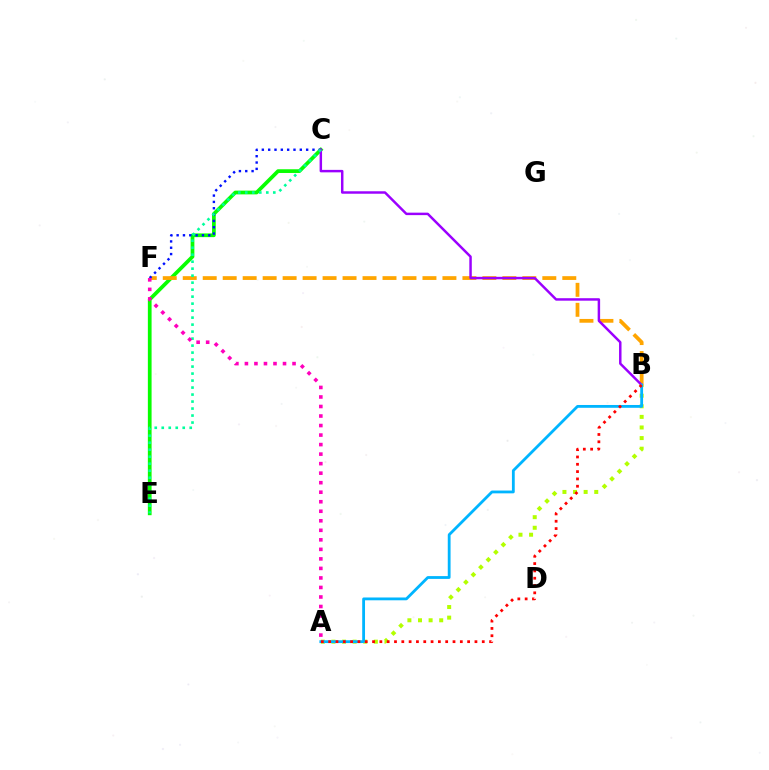{('C', 'E'): [{'color': '#08ff00', 'line_style': 'solid', 'thickness': 2.68}, {'color': '#00ff9d', 'line_style': 'dotted', 'thickness': 1.9}], ('B', 'F'): [{'color': '#ffa500', 'line_style': 'dashed', 'thickness': 2.71}], ('C', 'F'): [{'color': '#0010ff', 'line_style': 'dotted', 'thickness': 1.72}], ('B', 'C'): [{'color': '#9b00ff', 'line_style': 'solid', 'thickness': 1.78}], ('A', 'B'): [{'color': '#b3ff00', 'line_style': 'dotted', 'thickness': 2.88}, {'color': '#00b5ff', 'line_style': 'solid', 'thickness': 2.02}, {'color': '#ff0000', 'line_style': 'dotted', 'thickness': 1.99}], ('A', 'F'): [{'color': '#ff00bd', 'line_style': 'dotted', 'thickness': 2.59}]}